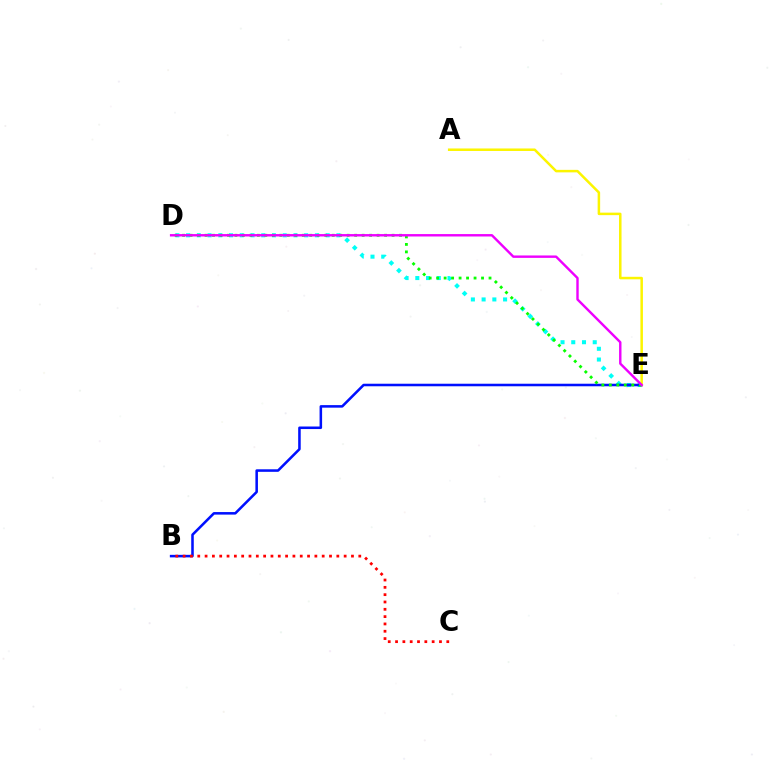{('D', 'E'): [{'color': '#00fff6', 'line_style': 'dotted', 'thickness': 2.92}, {'color': '#08ff00', 'line_style': 'dotted', 'thickness': 2.03}, {'color': '#ee00ff', 'line_style': 'solid', 'thickness': 1.74}], ('B', 'E'): [{'color': '#0010ff', 'line_style': 'solid', 'thickness': 1.83}], ('A', 'E'): [{'color': '#fcf500', 'line_style': 'solid', 'thickness': 1.8}], ('B', 'C'): [{'color': '#ff0000', 'line_style': 'dotted', 'thickness': 1.99}]}